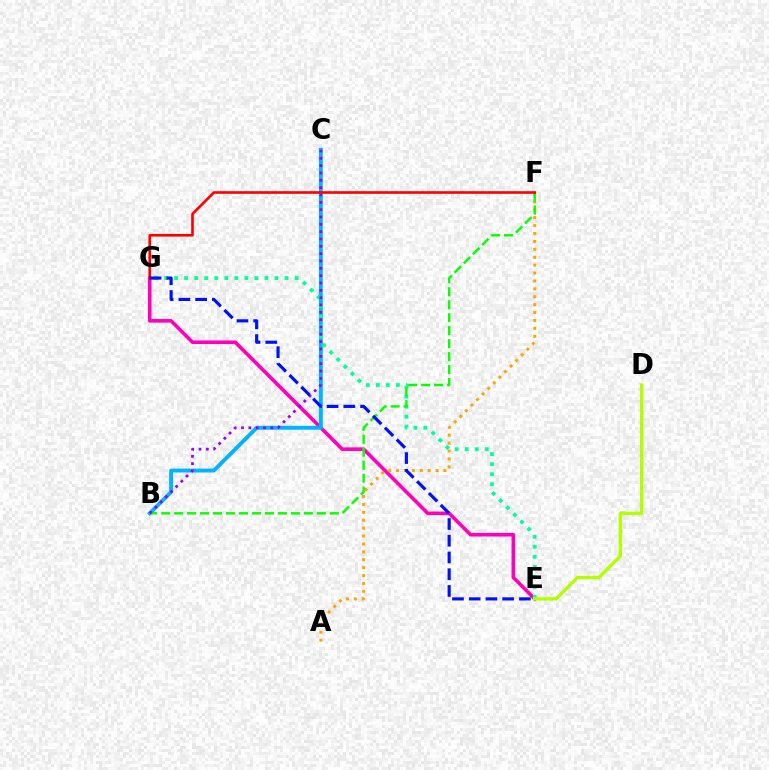{('E', 'G'): [{'color': '#ff00bd', 'line_style': 'solid', 'thickness': 2.59}, {'color': '#00ff9d', 'line_style': 'dotted', 'thickness': 2.73}, {'color': '#0010ff', 'line_style': 'dashed', 'thickness': 2.27}], ('B', 'C'): [{'color': '#00b5ff', 'line_style': 'solid', 'thickness': 2.81}, {'color': '#9b00ff', 'line_style': 'dotted', 'thickness': 1.99}], ('A', 'F'): [{'color': '#ffa500', 'line_style': 'dotted', 'thickness': 2.15}], ('D', 'E'): [{'color': '#b3ff00', 'line_style': 'solid', 'thickness': 2.42}], ('B', 'F'): [{'color': '#08ff00', 'line_style': 'dashed', 'thickness': 1.76}], ('F', 'G'): [{'color': '#ff0000', 'line_style': 'solid', 'thickness': 1.9}]}